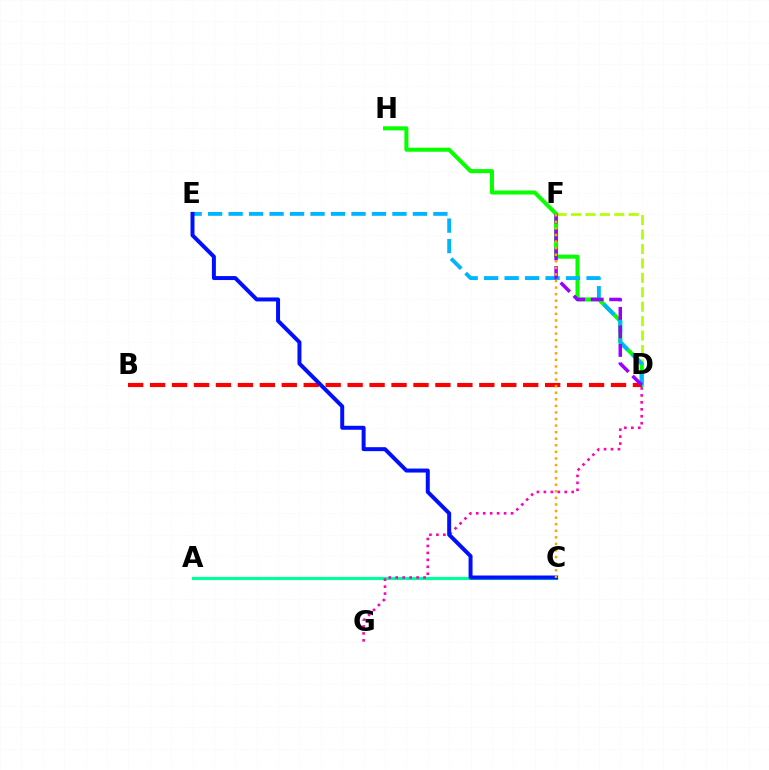{('D', 'F'): [{'color': '#b3ff00', 'line_style': 'dashed', 'thickness': 1.96}, {'color': '#9b00ff', 'line_style': 'dashed', 'thickness': 2.51}], ('D', 'H'): [{'color': '#08ff00', 'line_style': 'solid', 'thickness': 2.91}], ('A', 'C'): [{'color': '#00ff9d', 'line_style': 'solid', 'thickness': 2.27}], ('D', 'E'): [{'color': '#00b5ff', 'line_style': 'dashed', 'thickness': 2.78}], ('B', 'D'): [{'color': '#ff0000', 'line_style': 'dashed', 'thickness': 2.98}], ('D', 'G'): [{'color': '#ff00bd', 'line_style': 'dotted', 'thickness': 1.89}], ('C', 'E'): [{'color': '#0010ff', 'line_style': 'solid', 'thickness': 2.86}], ('C', 'F'): [{'color': '#ffa500', 'line_style': 'dotted', 'thickness': 1.79}]}